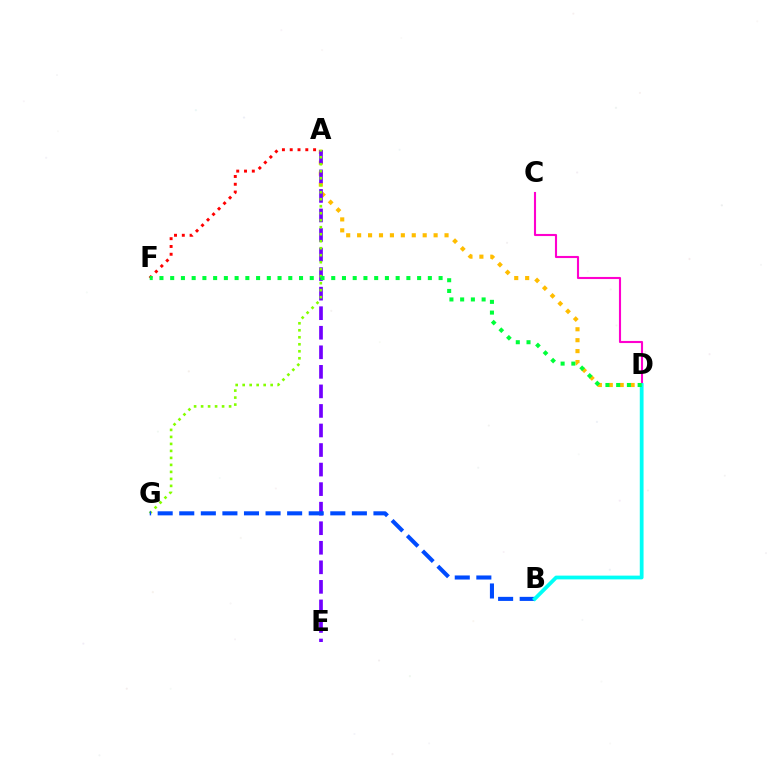{('C', 'D'): [{'color': '#ff00cf', 'line_style': 'solid', 'thickness': 1.52}], ('A', 'D'): [{'color': '#ffbd00', 'line_style': 'dotted', 'thickness': 2.97}], ('A', 'E'): [{'color': '#7200ff', 'line_style': 'dashed', 'thickness': 2.66}], ('A', 'G'): [{'color': '#84ff00', 'line_style': 'dotted', 'thickness': 1.9}], ('B', 'G'): [{'color': '#004bff', 'line_style': 'dashed', 'thickness': 2.93}], ('B', 'D'): [{'color': '#00fff6', 'line_style': 'solid', 'thickness': 2.72}], ('A', 'F'): [{'color': '#ff0000', 'line_style': 'dotted', 'thickness': 2.12}], ('D', 'F'): [{'color': '#00ff39', 'line_style': 'dotted', 'thickness': 2.92}]}